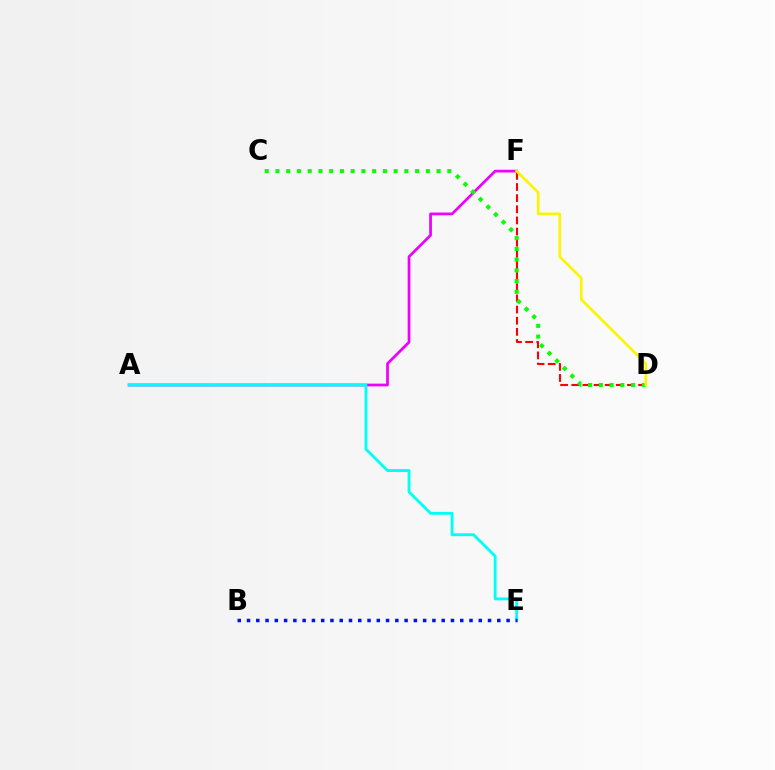{('A', 'F'): [{'color': '#ee00ff', 'line_style': 'solid', 'thickness': 1.97}], ('D', 'F'): [{'color': '#ff0000', 'line_style': 'dashed', 'thickness': 1.51}, {'color': '#fcf500', 'line_style': 'solid', 'thickness': 1.92}], ('A', 'E'): [{'color': '#00fff6', 'line_style': 'solid', 'thickness': 2.06}], ('C', 'D'): [{'color': '#08ff00', 'line_style': 'dotted', 'thickness': 2.92}], ('B', 'E'): [{'color': '#0010ff', 'line_style': 'dotted', 'thickness': 2.52}]}